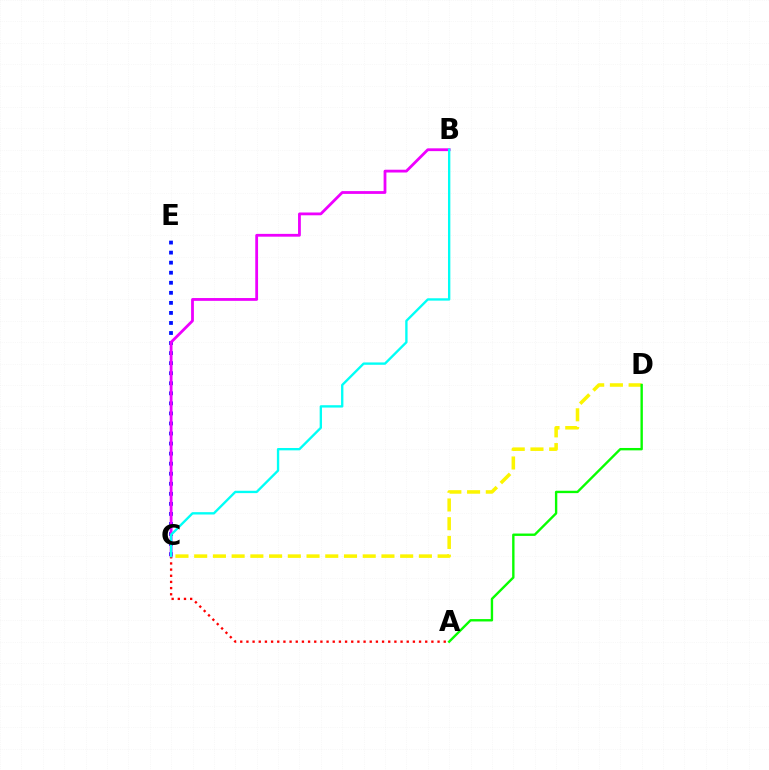{('C', 'D'): [{'color': '#fcf500', 'line_style': 'dashed', 'thickness': 2.54}], ('C', 'E'): [{'color': '#0010ff', 'line_style': 'dotted', 'thickness': 2.73}], ('B', 'C'): [{'color': '#ee00ff', 'line_style': 'solid', 'thickness': 2.01}, {'color': '#00fff6', 'line_style': 'solid', 'thickness': 1.69}], ('A', 'C'): [{'color': '#ff0000', 'line_style': 'dotted', 'thickness': 1.68}], ('A', 'D'): [{'color': '#08ff00', 'line_style': 'solid', 'thickness': 1.71}]}